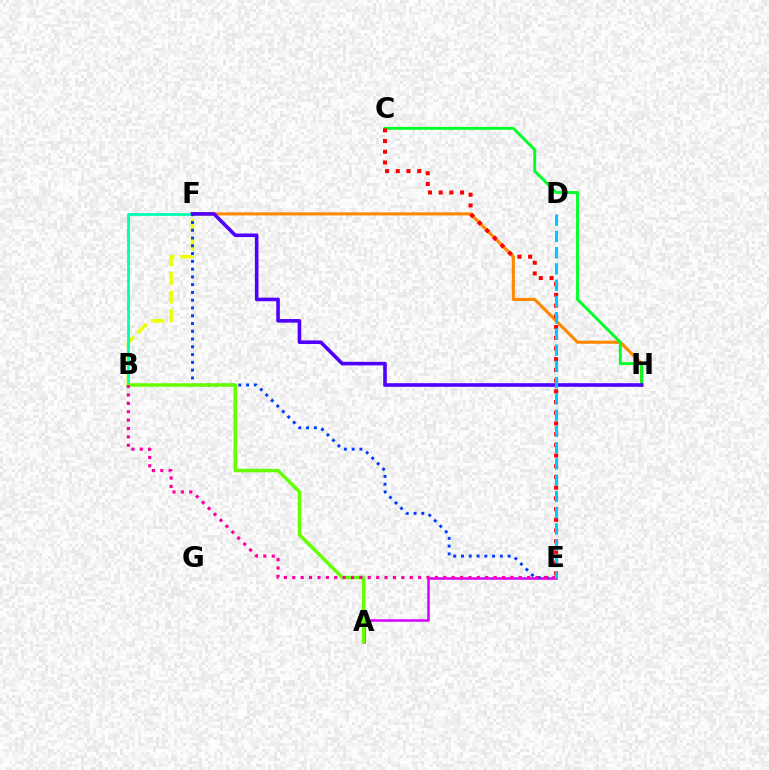{('F', 'H'): [{'color': '#ff8800', 'line_style': 'solid', 'thickness': 2.23}, {'color': '#4f00ff', 'line_style': 'solid', 'thickness': 2.59}], ('B', 'F'): [{'color': '#eeff00', 'line_style': 'dashed', 'thickness': 2.53}, {'color': '#00ffaf', 'line_style': 'solid', 'thickness': 1.99}], ('A', 'E'): [{'color': '#d600ff', 'line_style': 'solid', 'thickness': 1.81}], ('C', 'H'): [{'color': '#00ff27', 'line_style': 'solid', 'thickness': 2.07}], ('E', 'F'): [{'color': '#003fff', 'line_style': 'dotted', 'thickness': 2.11}], ('C', 'E'): [{'color': '#ff0000', 'line_style': 'dotted', 'thickness': 2.91}], ('A', 'B'): [{'color': '#66ff00', 'line_style': 'solid', 'thickness': 2.51}], ('B', 'E'): [{'color': '#ff00a0', 'line_style': 'dotted', 'thickness': 2.28}], ('D', 'E'): [{'color': '#00c7ff', 'line_style': 'dashed', 'thickness': 2.21}]}